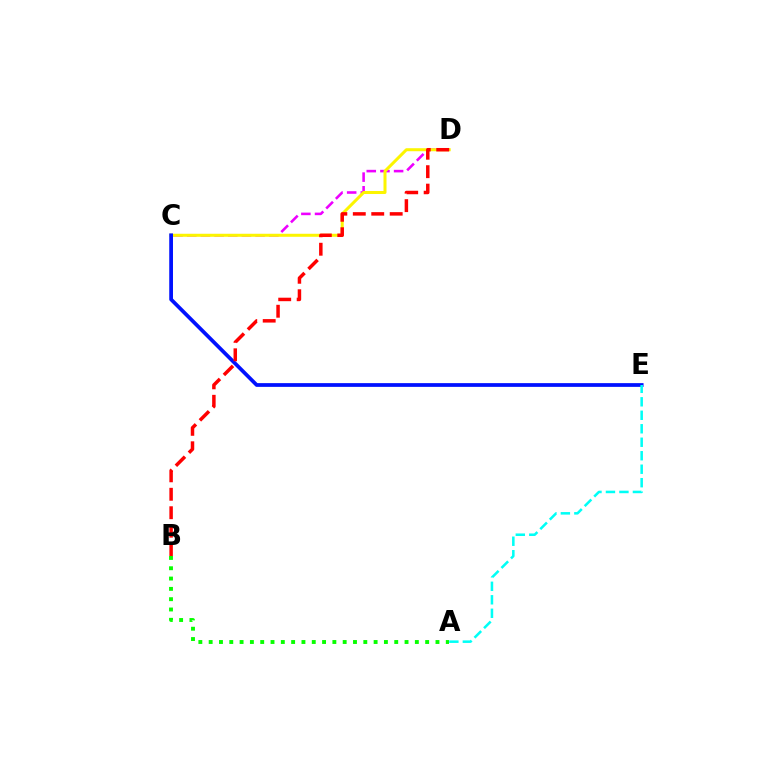{('C', 'D'): [{'color': '#ee00ff', 'line_style': 'dashed', 'thickness': 1.86}, {'color': '#fcf500', 'line_style': 'solid', 'thickness': 2.17}], ('C', 'E'): [{'color': '#0010ff', 'line_style': 'solid', 'thickness': 2.69}], ('A', 'E'): [{'color': '#00fff6', 'line_style': 'dashed', 'thickness': 1.83}], ('B', 'D'): [{'color': '#ff0000', 'line_style': 'dashed', 'thickness': 2.51}], ('A', 'B'): [{'color': '#08ff00', 'line_style': 'dotted', 'thickness': 2.8}]}